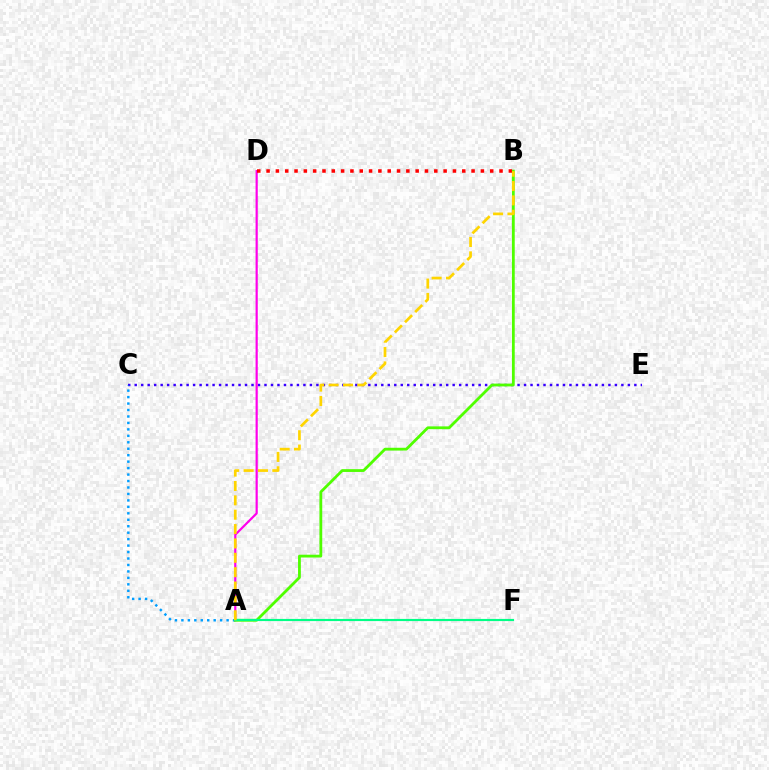{('C', 'E'): [{'color': '#3700ff', 'line_style': 'dotted', 'thickness': 1.76}], ('A', 'D'): [{'color': '#ff00ed', 'line_style': 'solid', 'thickness': 1.58}], ('B', 'D'): [{'color': '#ff0000', 'line_style': 'dotted', 'thickness': 2.53}], ('A', 'C'): [{'color': '#009eff', 'line_style': 'dotted', 'thickness': 1.75}], ('A', 'B'): [{'color': '#4fff00', 'line_style': 'solid', 'thickness': 2.02}, {'color': '#ffd500', 'line_style': 'dashed', 'thickness': 1.95}], ('A', 'F'): [{'color': '#00ff86', 'line_style': 'solid', 'thickness': 1.55}]}